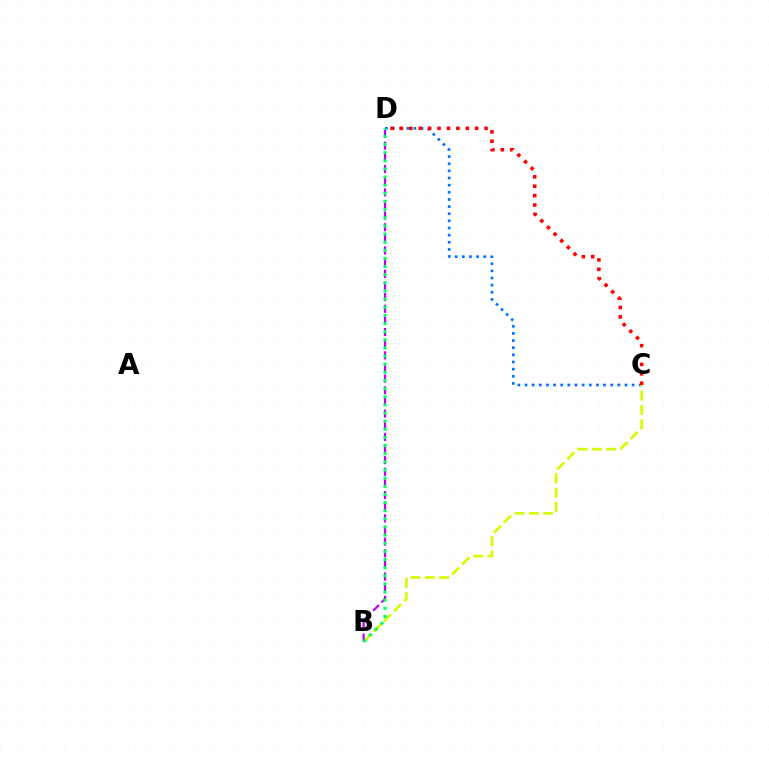{('C', 'D'): [{'color': '#0074ff', 'line_style': 'dotted', 'thickness': 1.94}, {'color': '#ff0000', 'line_style': 'dotted', 'thickness': 2.55}], ('B', 'C'): [{'color': '#d1ff00', 'line_style': 'dashed', 'thickness': 1.95}], ('B', 'D'): [{'color': '#b900ff', 'line_style': 'dashed', 'thickness': 1.58}, {'color': '#00ff5c', 'line_style': 'dotted', 'thickness': 2.21}]}